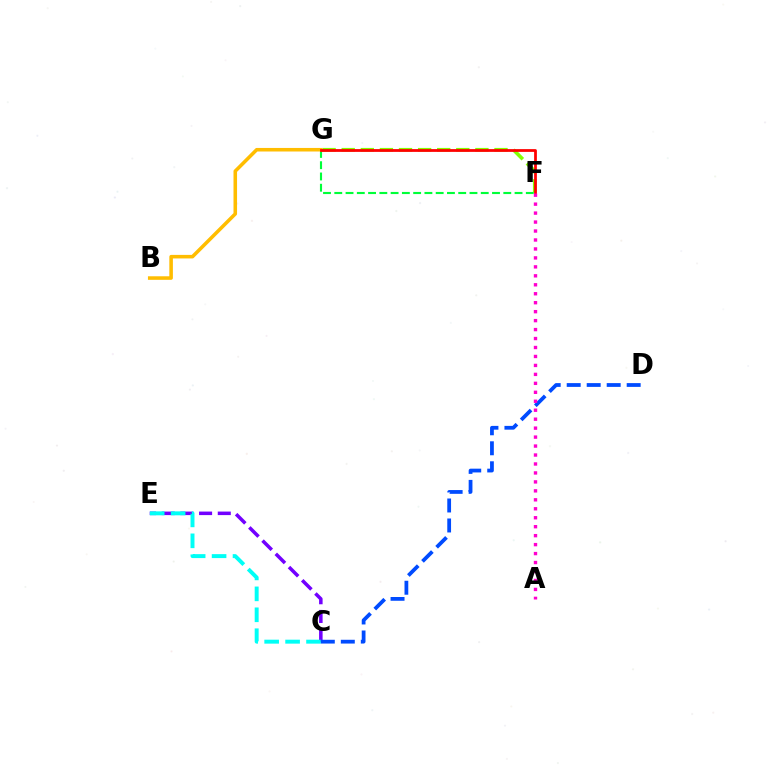{('F', 'G'): [{'color': '#84ff00', 'line_style': 'dashed', 'thickness': 2.59}, {'color': '#00ff39', 'line_style': 'dashed', 'thickness': 1.53}, {'color': '#ff0000', 'line_style': 'solid', 'thickness': 1.99}], ('B', 'G'): [{'color': '#ffbd00', 'line_style': 'solid', 'thickness': 2.56}], ('C', 'E'): [{'color': '#7200ff', 'line_style': 'dashed', 'thickness': 2.54}, {'color': '#00fff6', 'line_style': 'dashed', 'thickness': 2.84}], ('C', 'D'): [{'color': '#004bff', 'line_style': 'dashed', 'thickness': 2.72}], ('A', 'F'): [{'color': '#ff00cf', 'line_style': 'dotted', 'thickness': 2.43}]}